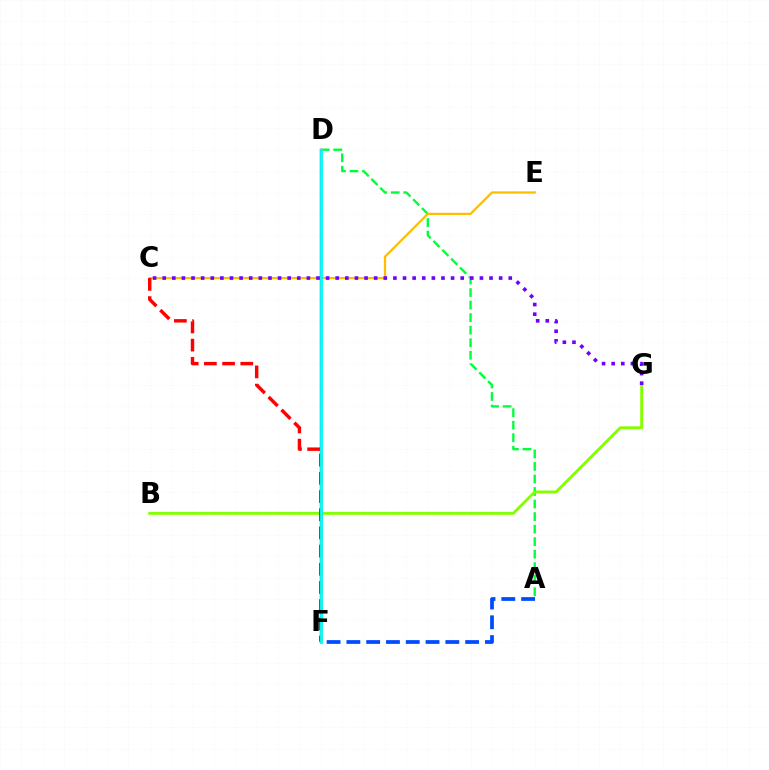{('A', 'D'): [{'color': '#00ff39', 'line_style': 'dashed', 'thickness': 1.7}], ('C', 'E'): [{'color': '#ffbd00', 'line_style': 'solid', 'thickness': 1.62}], ('D', 'F'): [{'color': '#ff00cf', 'line_style': 'solid', 'thickness': 1.75}, {'color': '#00fff6', 'line_style': 'solid', 'thickness': 2.04}], ('B', 'G'): [{'color': '#84ff00', 'line_style': 'solid', 'thickness': 2.07}], ('C', 'G'): [{'color': '#7200ff', 'line_style': 'dotted', 'thickness': 2.61}], ('C', 'F'): [{'color': '#ff0000', 'line_style': 'dashed', 'thickness': 2.47}], ('A', 'F'): [{'color': '#004bff', 'line_style': 'dashed', 'thickness': 2.69}]}